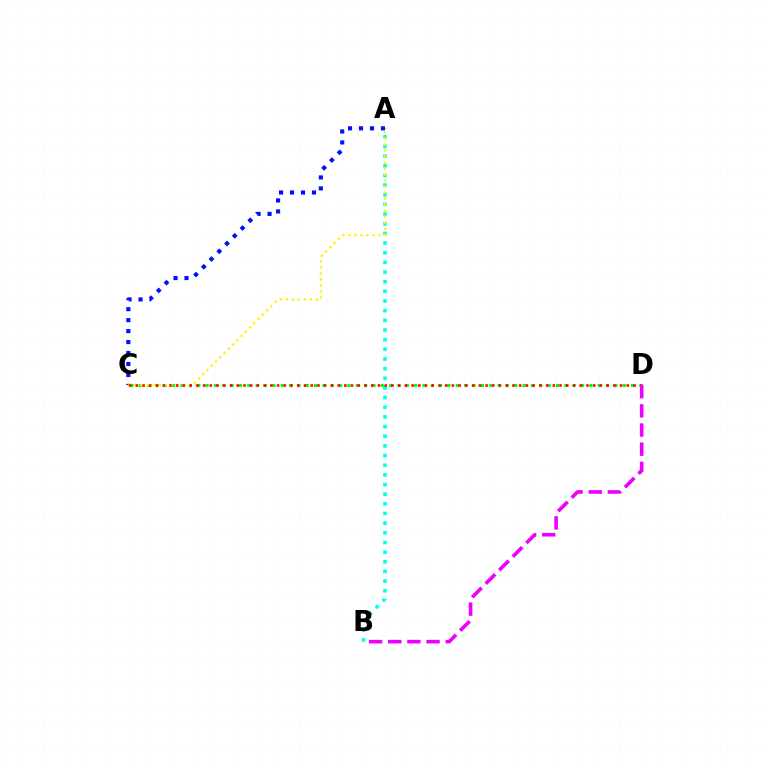{('A', 'B'): [{'color': '#00fff6', 'line_style': 'dotted', 'thickness': 2.62}], ('C', 'D'): [{'color': '#08ff00', 'line_style': 'dotted', 'thickness': 2.27}, {'color': '#ff0000', 'line_style': 'dotted', 'thickness': 1.83}], ('A', 'C'): [{'color': '#0010ff', 'line_style': 'dotted', 'thickness': 2.98}, {'color': '#fcf500', 'line_style': 'dotted', 'thickness': 1.64}], ('B', 'D'): [{'color': '#ee00ff', 'line_style': 'dashed', 'thickness': 2.6}]}